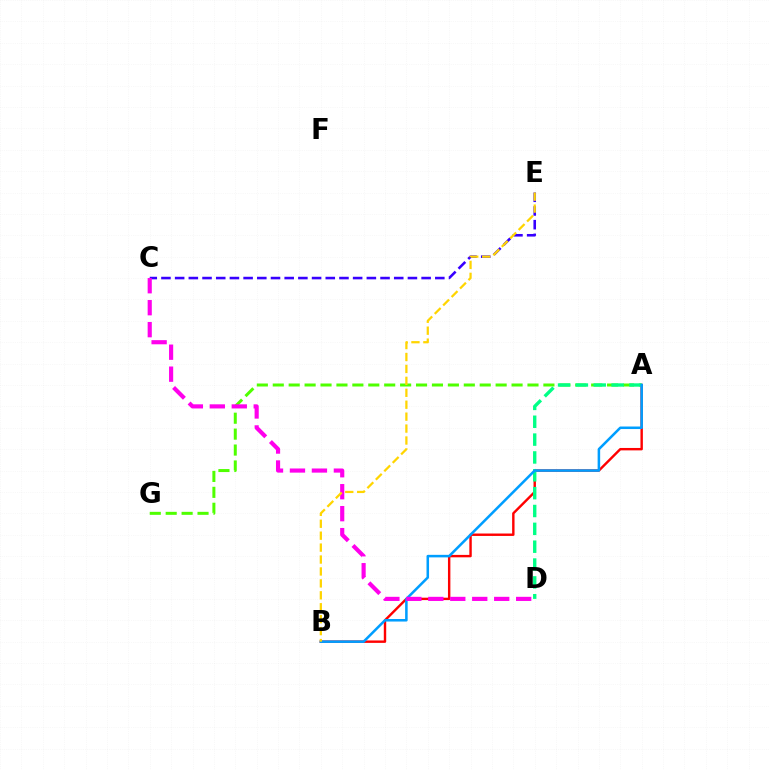{('A', 'B'): [{'color': '#ff0000', 'line_style': 'solid', 'thickness': 1.74}, {'color': '#009eff', 'line_style': 'solid', 'thickness': 1.82}], ('A', 'G'): [{'color': '#4fff00', 'line_style': 'dashed', 'thickness': 2.16}], ('A', 'D'): [{'color': '#00ff86', 'line_style': 'dashed', 'thickness': 2.42}], ('C', 'E'): [{'color': '#3700ff', 'line_style': 'dashed', 'thickness': 1.86}], ('C', 'D'): [{'color': '#ff00ed', 'line_style': 'dashed', 'thickness': 2.98}], ('B', 'E'): [{'color': '#ffd500', 'line_style': 'dashed', 'thickness': 1.62}]}